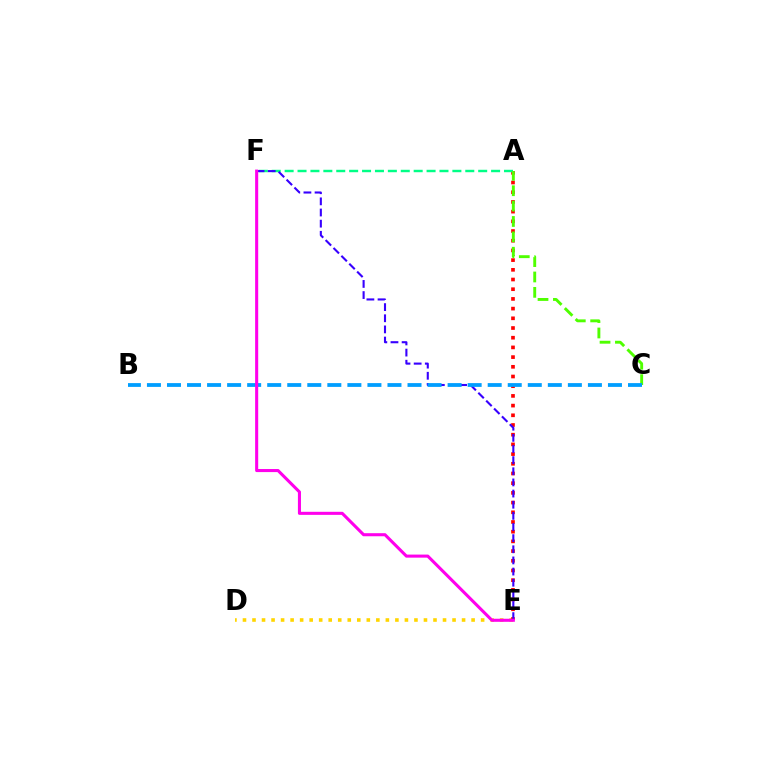{('D', 'E'): [{'color': '#ffd500', 'line_style': 'dotted', 'thickness': 2.59}], ('A', 'E'): [{'color': '#ff0000', 'line_style': 'dotted', 'thickness': 2.64}], ('A', 'F'): [{'color': '#00ff86', 'line_style': 'dashed', 'thickness': 1.75}], ('E', 'F'): [{'color': '#3700ff', 'line_style': 'dashed', 'thickness': 1.51}, {'color': '#ff00ed', 'line_style': 'solid', 'thickness': 2.21}], ('A', 'C'): [{'color': '#4fff00', 'line_style': 'dashed', 'thickness': 2.09}], ('B', 'C'): [{'color': '#009eff', 'line_style': 'dashed', 'thickness': 2.72}]}